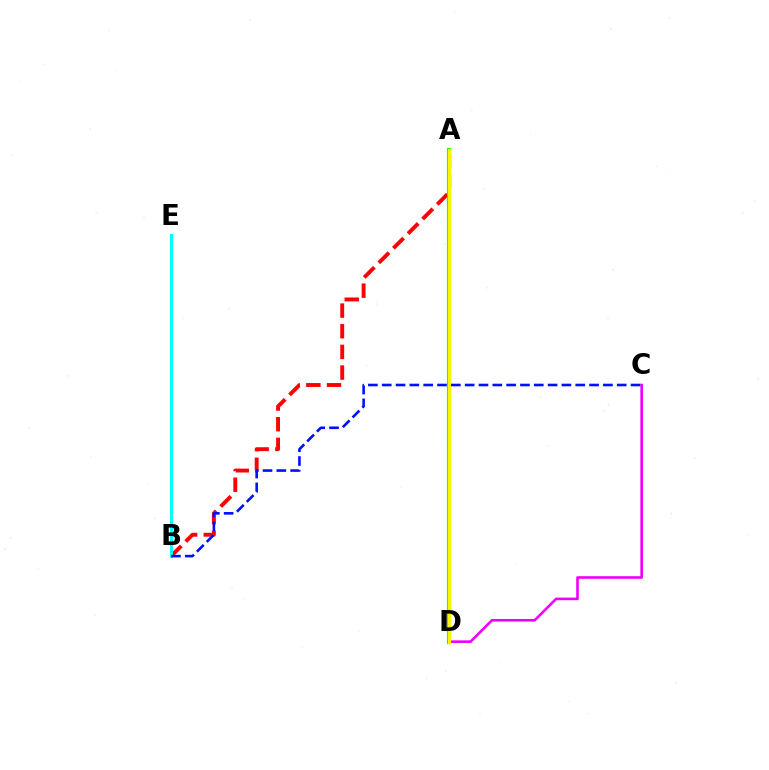{('A', 'B'): [{'color': '#ff0000', 'line_style': 'dashed', 'thickness': 2.81}], ('B', 'E'): [{'color': '#00fff6', 'line_style': 'solid', 'thickness': 2.12}], ('A', 'D'): [{'color': '#08ff00', 'line_style': 'solid', 'thickness': 2.98}, {'color': '#fcf500', 'line_style': 'solid', 'thickness': 2.38}], ('C', 'D'): [{'color': '#ee00ff', 'line_style': 'solid', 'thickness': 1.88}], ('B', 'C'): [{'color': '#0010ff', 'line_style': 'dashed', 'thickness': 1.88}]}